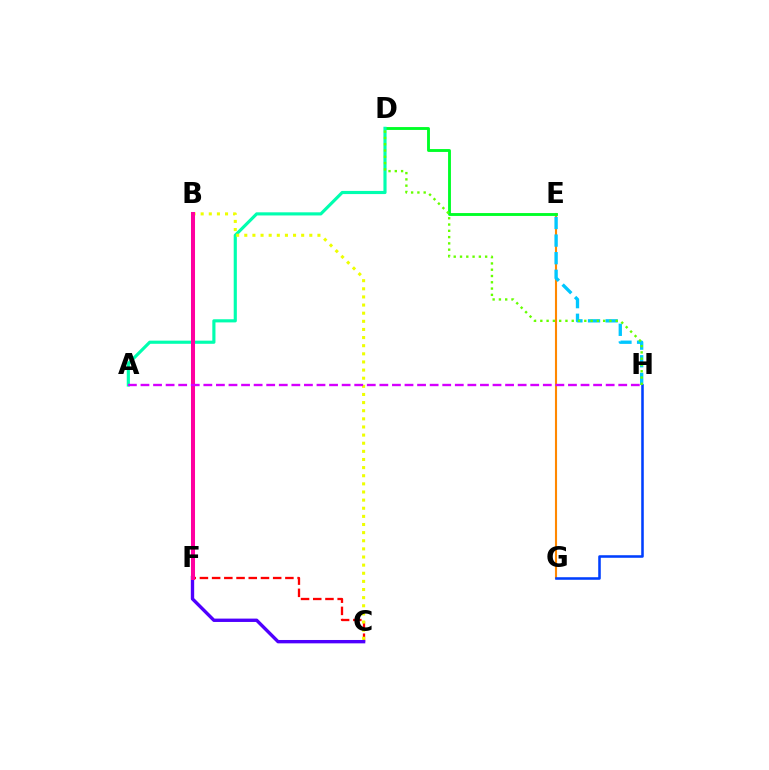{('E', 'G'): [{'color': '#ff8800', 'line_style': 'solid', 'thickness': 1.52}], ('D', 'E'): [{'color': '#00ff27', 'line_style': 'solid', 'thickness': 2.07}], ('E', 'H'): [{'color': '#00c7ff', 'line_style': 'dashed', 'thickness': 2.39}], ('C', 'F'): [{'color': '#ff0000', 'line_style': 'dashed', 'thickness': 1.66}, {'color': '#4f00ff', 'line_style': 'solid', 'thickness': 2.42}], ('G', 'H'): [{'color': '#003fff', 'line_style': 'solid', 'thickness': 1.84}], ('A', 'D'): [{'color': '#00ffaf', 'line_style': 'solid', 'thickness': 2.27}], ('D', 'H'): [{'color': '#66ff00', 'line_style': 'dotted', 'thickness': 1.71}], ('B', 'C'): [{'color': '#eeff00', 'line_style': 'dotted', 'thickness': 2.21}], ('B', 'F'): [{'color': '#ff00a0', 'line_style': 'solid', 'thickness': 2.9}], ('A', 'H'): [{'color': '#d600ff', 'line_style': 'dashed', 'thickness': 1.71}]}